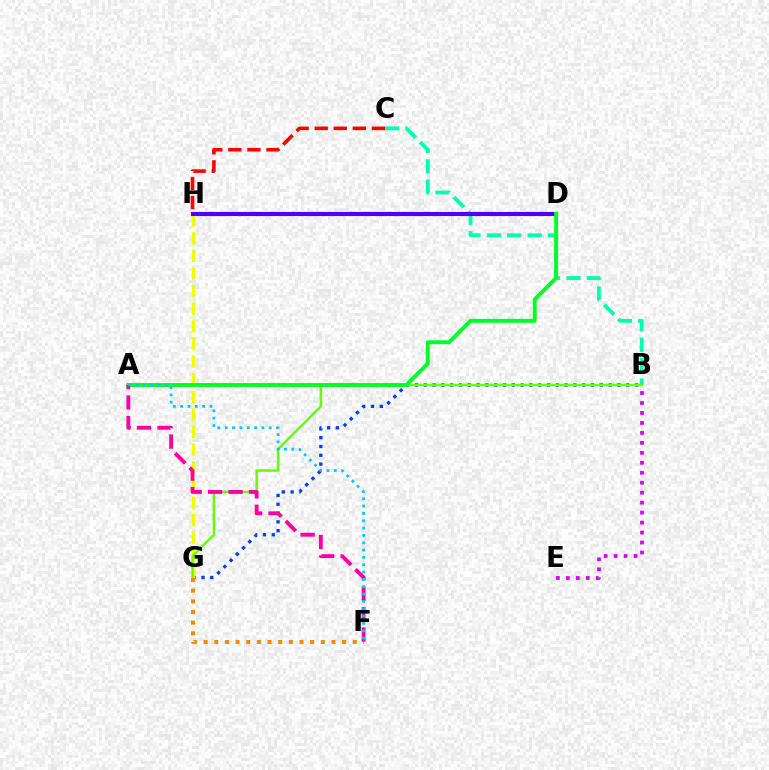{('B', 'G'): [{'color': '#003fff', 'line_style': 'dotted', 'thickness': 2.39}, {'color': '#66ff00', 'line_style': 'solid', 'thickness': 1.77}], ('B', 'E'): [{'color': '#d600ff', 'line_style': 'dotted', 'thickness': 2.71}], ('B', 'C'): [{'color': '#00ffaf', 'line_style': 'dashed', 'thickness': 2.77}], ('G', 'H'): [{'color': '#eeff00', 'line_style': 'dashed', 'thickness': 2.39}], ('C', 'H'): [{'color': '#ff0000', 'line_style': 'dashed', 'thickness': 2.59}], ('D', 'H'): [{'color': '#4f00ff', 'line_style': 'solid', 'thickness': 2.97}], ('A', 'D'): [{'color': '#00ff27', 'line_style': 'solid', 'thickness': 2.81}], ('F', 'G'): [{'color': '#ff8800', 'line_style': 'dotted', 'thickness': 2.9}], ('A', 'F'): [{'color': '#ff00a0', 'line_style': 'dashed', 'thickness': 2.78}, {'color': '#00c7ff', 'line_style': 'dotted', 'thickness': 1.99}]}